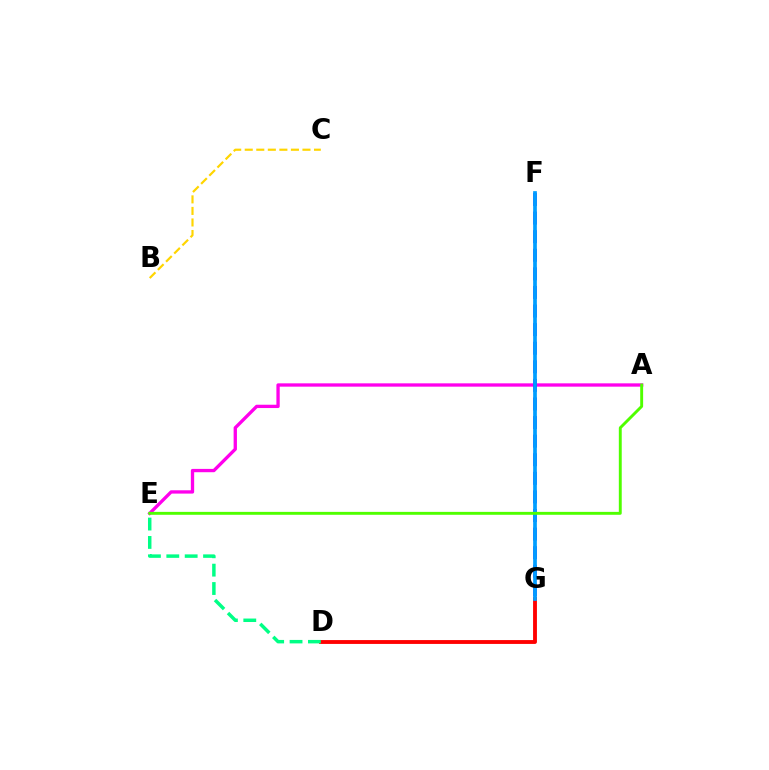{('D', 'G'): [{'color': '#ff0000', 'line_style': 'solid', 'thickness': 2.78}], ('A', 'E'): [{'color': '#ff00ed', 'line_style': 'solid', 'thickness': 2.39}, {'color': '#4fff00', 'line_style': 'solid', 'thickness': 2.09}], ('F', 'G'): [{'color': '#3700ff', 'line_style': 'dashed', 'thickness': 2.53}, {'color': '#009eff', 'line_style': 'solid', 'thickness': 2.66}], ('D', 'E'): [{'color': '#00ff86', 'line_style': 'dashed', 'thickness': 2.5}], ('B', 'C'): [{'color': '#ffd500', 'line_style': 'dashed', 'thickness': 1.57}]}